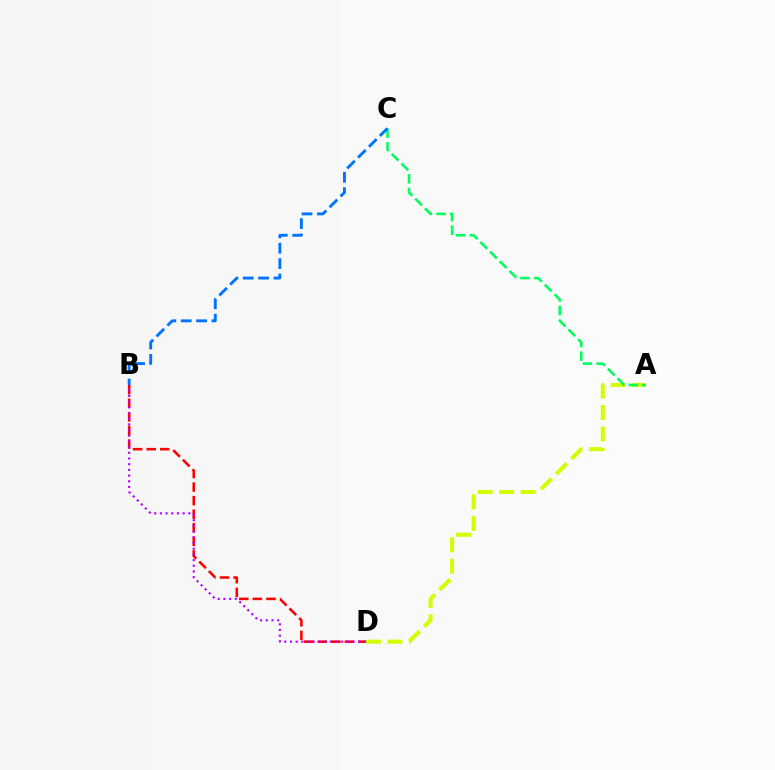{('A', 'D'): [{'color': '#d1ff00', 'line_style': 'dashed', 'thickness': 2.92}], ('A', 'C'): [{'color': '#00ff5c', 'line_style': 'dashed', 'thickness': 1.86}], ('B', 'D'): [{'color': '#ff0000', 'line_style': 'dashed', 'thickness': 1.84}, {'color': '#b900ff', 'line_style': 'dotted', 'thickness': 1.55}], ('B', 'C'): [{'color': '#0074ff', 'line_style': 'dashed', 'thickness': 2.09}]}